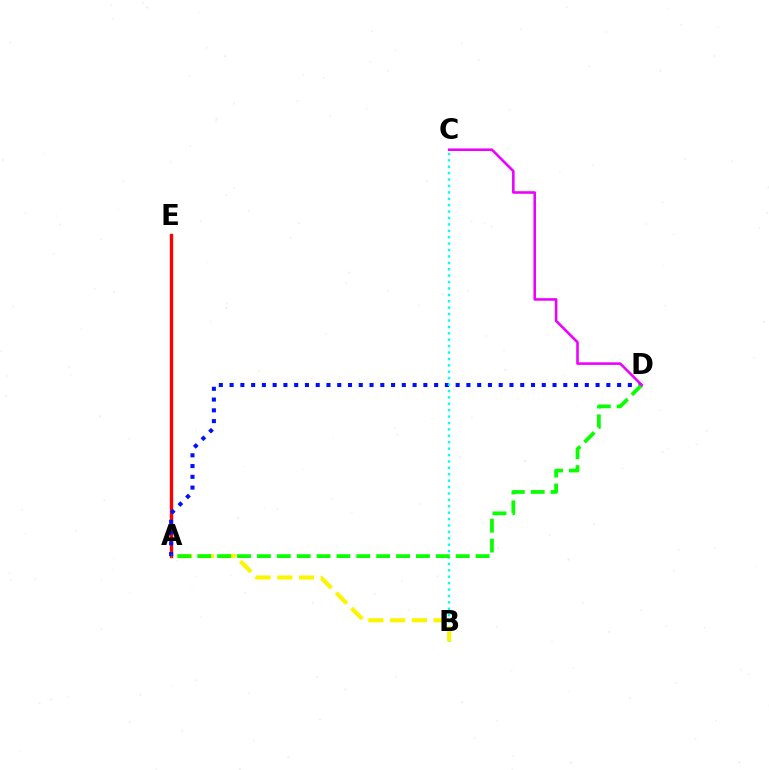{('A', 'E'): [{'color': '#ff0000', 'line_style': 'solid', 'thickness': 2.41}], ('A', 'D'): [{'color': '#0010ff', 'line_style': 'dotted', 'thickness': 2.92}, {'color': '#08ff00', 'line_style': 'dashed', 'thickness': 2.7}], ('B', 'C'): [{'color': '#00fff6', 'line_style': 'dotted', 'thickness': 1.74}], ('A', 'B'): [{'color': '#fcf500', 'line_style': 'dashed', 'thickness': 2.96}], ('C', 'D'): [{'color': '#ee00ff', 'line_style': 'solid', 'thickness': 1.86}]}